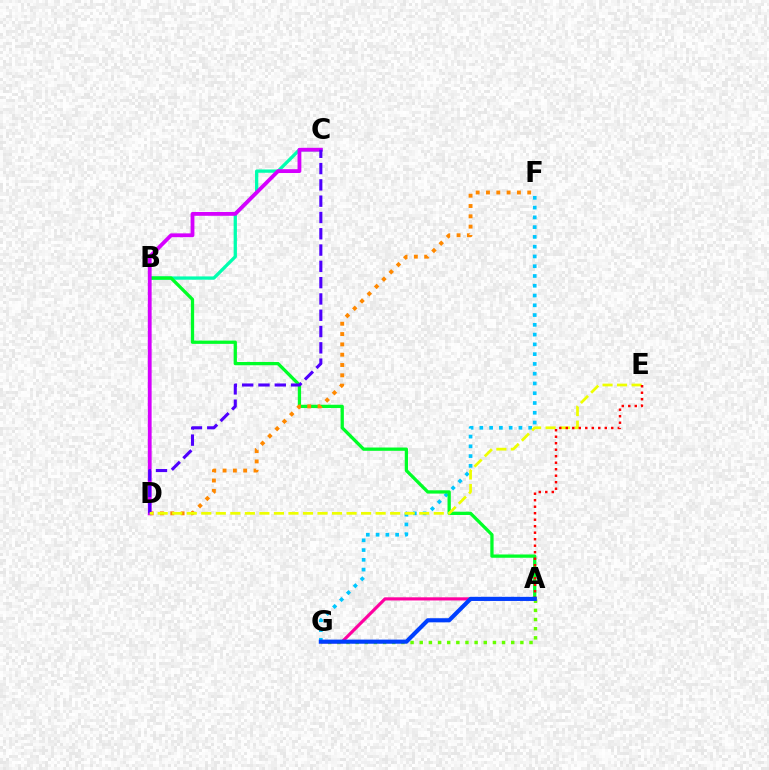{('F', 'G'): [{'color': '#00c7ff', 'line_style': 'dotted', 'thickness': 2.65}], ('B', 'C'): [{'color': '#00ffaf', 'line_style': 'solid', 'thickness': 2.37}], ('A', 'B'): [{'color': '#00ff27', 'line_style': 'solid', 'thickness': 2.36}], ('D', 'F'): [{'color': '#ff8800', 'line_style': 'dotted', 'thickness': 2.8}], ('A', 'G'): [{'color': '#66ff00', 'line_style': 'dotted', 'thickness': 2.49}, {'color': '#ff00a0', 'line_style': 'solid', 'thickness': 2.26}, {'color': '#003fff', 'line_style': 'solid', 'thickness': 2.97}], ('C', 'D'): [{'color': '#d600ff', 'line_style': 'solid', 'thickness': 2.75}, {'color': '#4f00ff', 'line_style': 'dashed', 'thickness': 2.21}], ('D', 'E'): [{'color': '#eeff00', 'line_style': 'dashed', 'thickness': 1.97}], ('A', 'E'): [{'color': '#ff0000', 'line_style': 'dotted', 'thickness': 1.77}]}